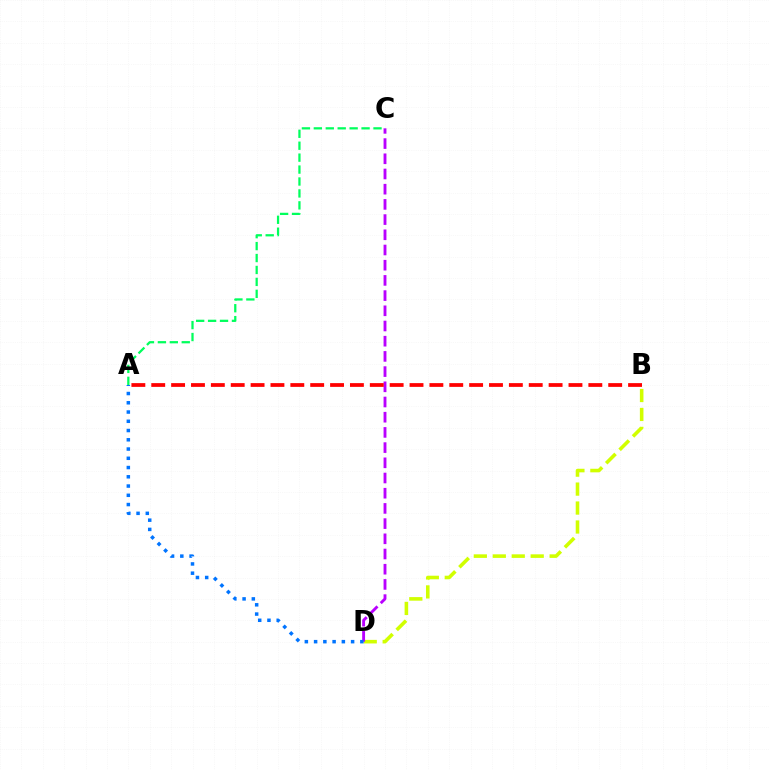{('B', 'D'): [{'color': '#d1ff00', 'line_style': 'dashed', 'thickness': 2.58}], ('C', 'D'): [{'color': '#b900ff', 'line_style': 'dashed', 'thickness': 2.07}], ('A', 'B'): [{'color': '#ff0000', 'line_style': 'dashed', 'thickness': 2.7}], ('A', 'C'): [{'color': '#00ff5c', 'line_style': 'dashed', 'thickness': 1.62}], ('A', 'D'): [{'color': '#0074ff', 'line_style': 'dotted', 'thickness': 2.51}]}